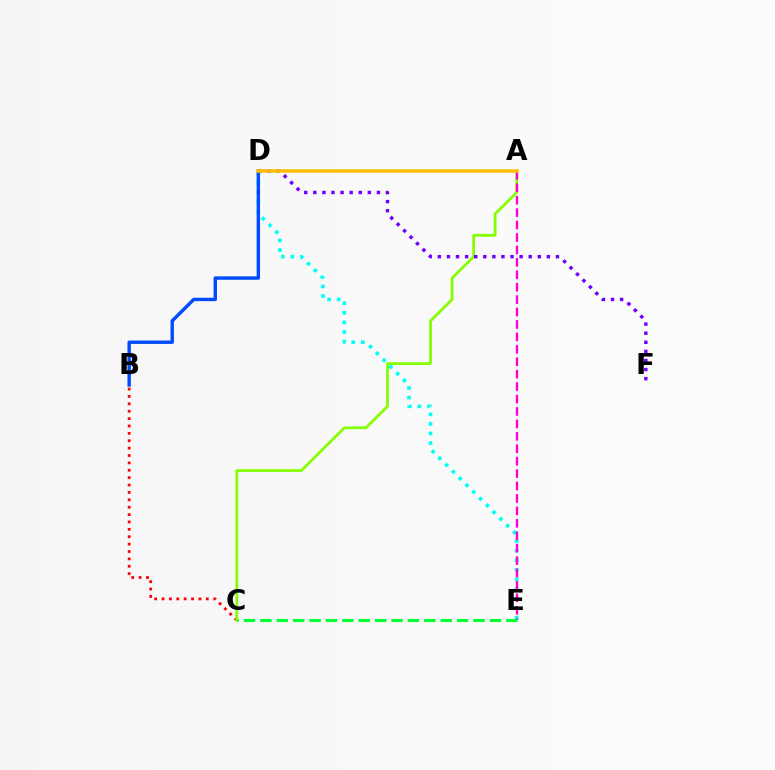{('B', 'C'): [{'color': '#ff0000', 'line_style': 'dotted', 'thickness': 2.01}], ('A', 'C'): [{'color': '#84ff00', 'line_style': 'solid', 'thickness': 1.98}], ('D', 'E'): [{'color': '#00fff6', 'line_style': 'dotted', 'thickness': 2.6}], ('D', 'F'): [{'color': '#7200ff', 'line_style': 'dotted', 'thickness': 2.47}], ('B', 'D'): [{'color': '#004bff', 'line_style': 'solid', 'thickness': 2.45}], ('A', 'E'): [{'color': '#ff00cf', 'line_style': 'dashed', 'thickness': 1.69}], ('C', 'E'): [{'color': '#00ff39', 'line_style': 'dashed', 'thickness': 2.23}], ('A', 'D'): [{'color': '#ffbd00', 'line_style': 'solid', 'thickness': 2.53}]}